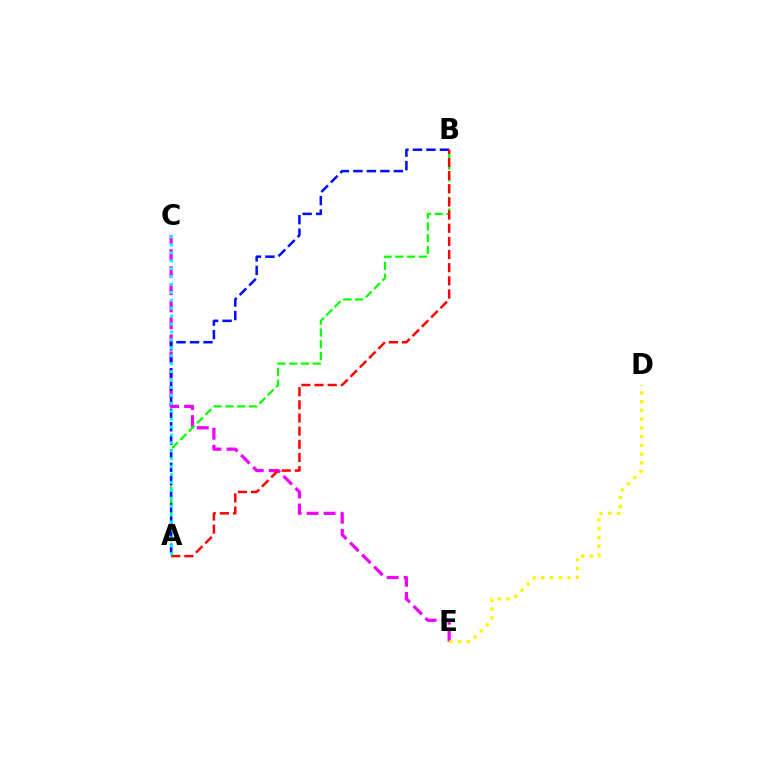{('C', 'E'): [{'color': '#ee00ff', 'line_style': 'dashed', 'thickness': 2.31}], ('D', 'E'): [{'color': '#fcf500', 'line_style': 'dotted', 'thickness': 2.37}], ('A', 'B'): [{'color': '#08ff00', 'line_style': 'dashed', 'thickness': 1.6}, {'color': '#0010ff', 'line_style': 'dashed', 'thickness': 1.83}, {'color': '#ff0000', 'line_style': 'dashed', 'thickness': 1.79}], ('A', 'C'): [{'color': '#00fff6', 'line_style': 'dotted', 'thickness': 2.15}]}